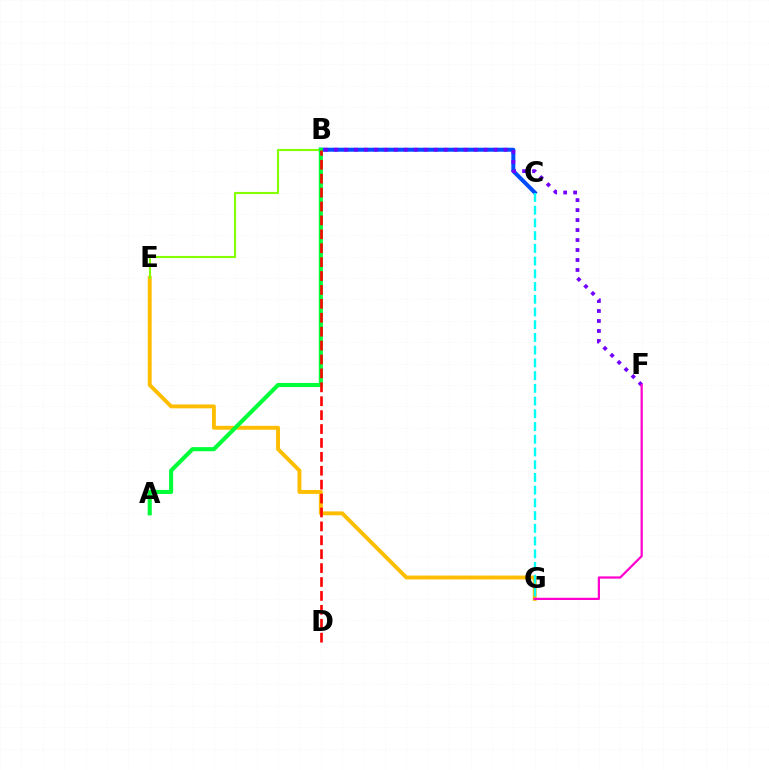{('B', 'C'): [{'color': '#004bff', 'line_style': 'solid', 'thickness': 2.88}], ('E', 'G'): [{'color': '#ffbd00', 'line_style': 'solid', 'thickness': 2.81}], ('B', 'F'): [{'color': '#7200ff', 'line_style': 'dotted', 'thickness': 2.71}], ('C', 'G'): [{'color': '#00fff6', 'line_style': 'dashed', 'thickness': 1.73}], ('B', 'E'): [{'color': '#84ff00', 'line_style': 'solid', 'thickness': 1.55}], ('A', 'B'): [{'color': '#00ff39', 'line_style': 'solid', 'thickness': 2.95}], ('F', 'G'): [{'color': '#ff00cf', 'line_style': 'solid', 'thickness': 1.6}], ('B', 'D'): [{'color': '#ff0000', 'line_style': 'dashed', 'thickness': 1.89}]}